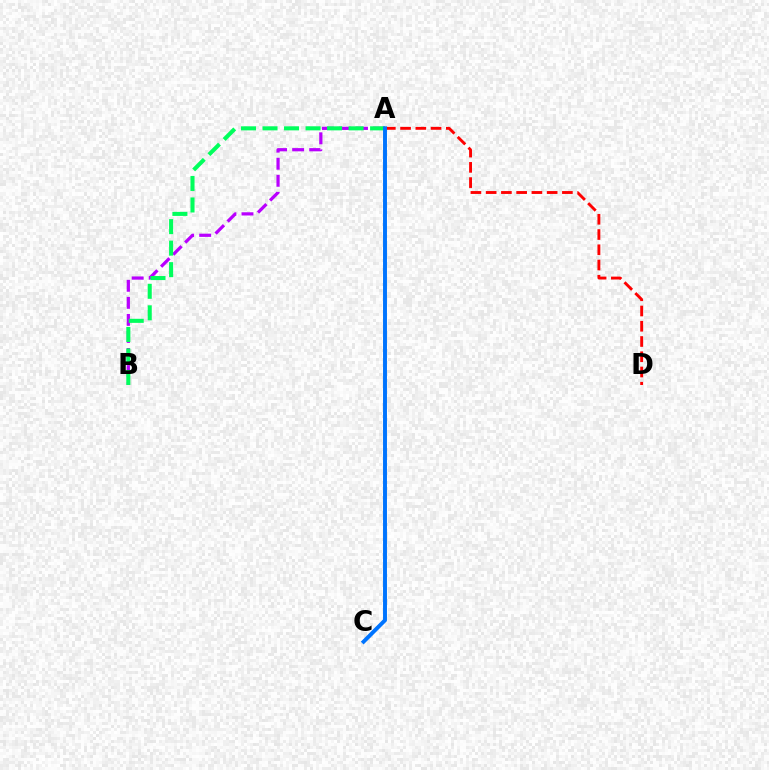{('A', 'D'): [{'color': '#ff0000', 'line_style': 'dashed', 'thickness': 2.07}], ('A', 'C'): [{'color': '#d1ff00', 'line_style': 'dashed', 'thickness': 1.77}, {'color': '#0074ff', 'line_style': 'solid', 'thickness': 2.83}], ('A', 'B'): [{'color': '#b900ff', 'line_style': 'dashed', 'thickness': 2.32}, {'color': '#00ff5c', 'line_style': 'dashed', 'thickness': 2.92}]}